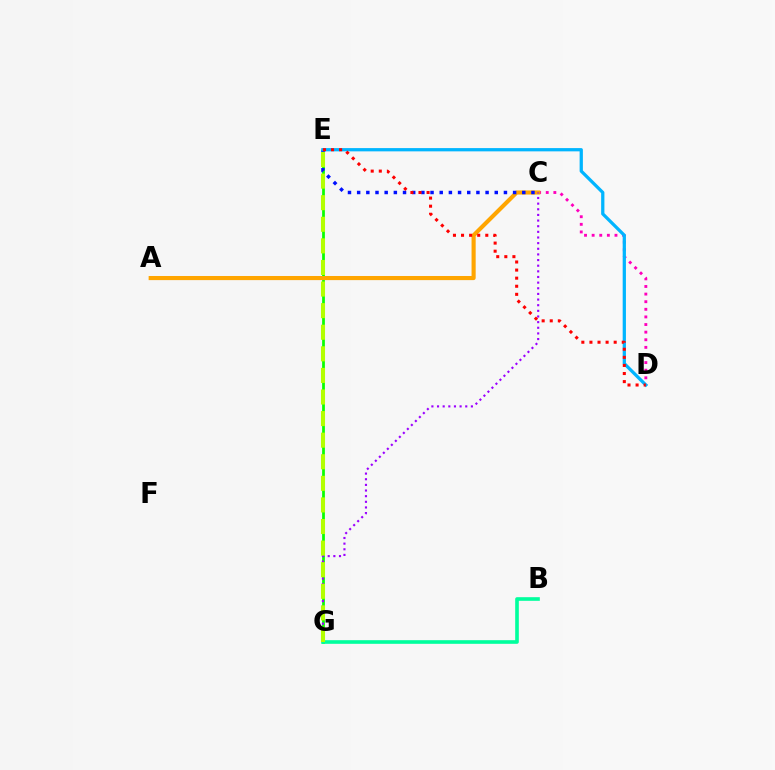{('E', 'G'): [{'color': '#08ff00', 'line_style': 'solid', 'thickness': 1.97}, {'color': '#b3ff00', 'line_style': 'dashed', 'thickness': 2.93}], ('C', 'D'): [{'color': '#ff00bd', 'line_style': 'dotted', 'thickness': 2.07}], ('A', 'C'): [{'color': '#ffa500', 'line_style': 'solid', 'thickness': 2.97}], ('C', 'G'): [{'color': '#9b00ff', 'line_style': 'dotted', 'thickness': 1.53}], ('C', 'E'): [{'color': '#0010ff', 'line_style': 'dotted', 'thickness': 2.49}], ('B', 'G'): [{'color': '#00ff9d', 'line_style': 'solid', 'thickness': 2.62}], ('D', 'E'): [{'color': '#00b5ff', 'line_style': 'solid', 'thickness': 2.34}, {'color': '#ff0000', 'line_style': 'dotted', 'thickness': 2.2}]}